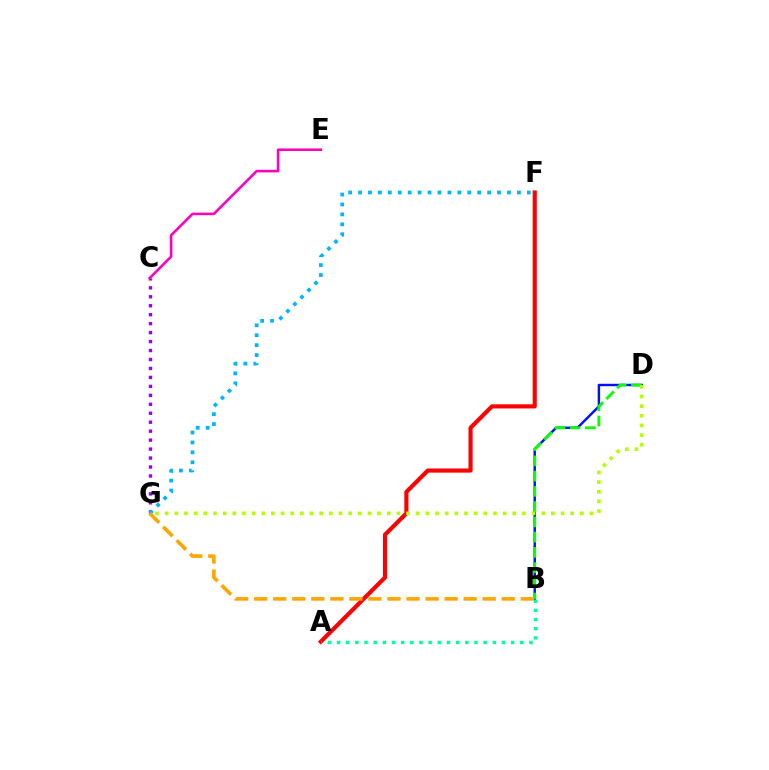{('C', 'G'): [{'color': '#9b00ff', 'line_style': 'dotted', 'thickness': 2.43}], ('A', 'F'): [{'color': '#ff0000', 'line_style': 'solid', 'thickness': 2.98}], ('C', 'E'): [{'color': '#ff00bd', 'line_style': 'solid', 'thickness': 1.85}], ('B', 'D'): [{'color': '#0010ff', 'line_style': 'solid', 'thickness': 1.75}, {'color': '#08ff00', 'line_style': 'dashed', 'thickness': 2.07}], ('A', 'B'): [{'color': '#00ff9d', 'line_style': 'dotted', 'thickness': 2.49}], ('F', 'G'): [{'color': '#00b5ff', 'line_style': 'dotted', 'thickness': 2.7}], ('D', 'G'): [{'color': '#b3ff00', 'line_style': 'dotted', 'thickness': 2.62}], ('B', 'G'): [{'color': '#ffa500', 'line_style': 'dashed', 'thickness': 2.59}]}